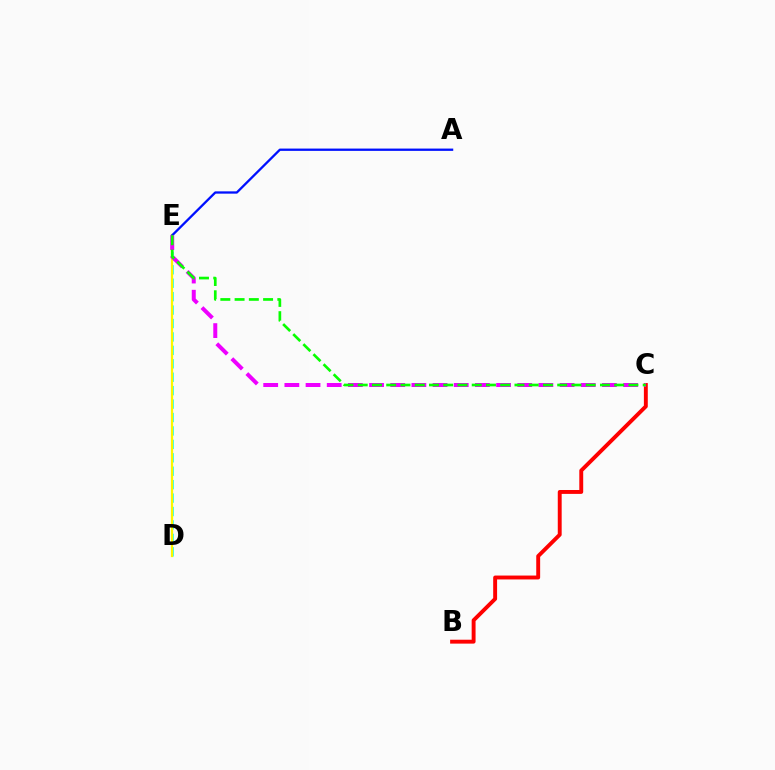{('D', 'E'): [{'color': '#00fff6', 'line_style': 'dashed', 'thickness': 1.82}, {'color': '#fcf500', 'line_style': 'solid', 'thickness': 1.62}], ('B', 'C'): [{'color': '#ff0000', 'line_style': 'solid', 'thickness': 2.81}], ('A', 'E'): [{'color': '#0010ff', 'line_style': 'solid', 'thickness': 1.66}], ('C', 'E'): [{'color': '#ee00ff', 'line_style': 'dashed', 'thickness': 2.88}, {'color': '#08ff00', 'line_style': 'dashed', 'thickness': 1.94}]}